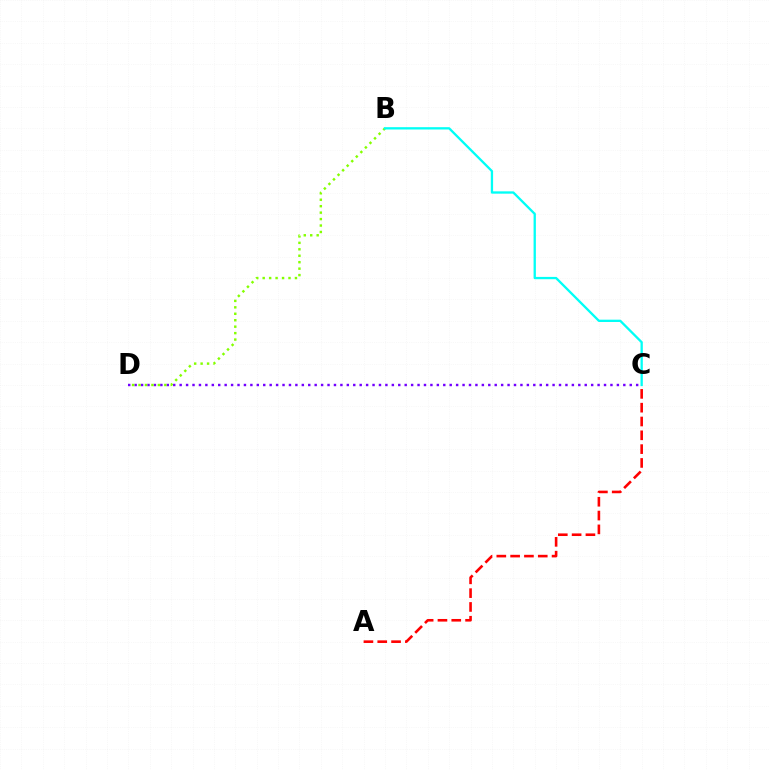{('C', 'D'): [{'color': '#7200ff', 'line_style': 'dotted', 'thickness': 1.75}], ('A', 'C'): [{'color': '#ff0000', 'line_style': 'dashed', 'thickness': 1.88}], ('B', 'D'): [{'color': '#84ff00', 'line_style': 'dotted', 'thickness': 1.75}], ('B', 'C'): [{'color': '#00fff6', 'line_style': 'solid', 'thickness': 1.66}]}